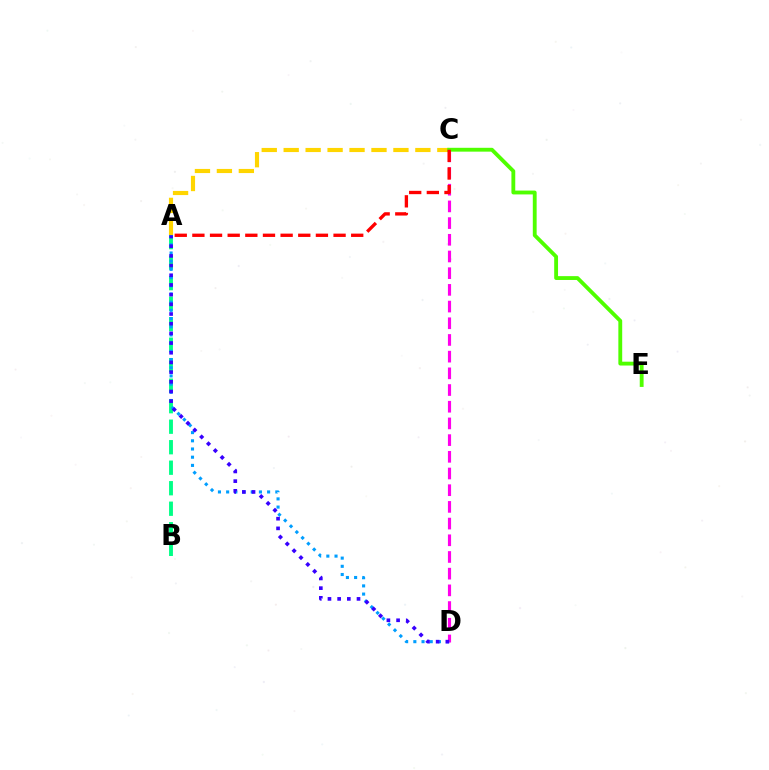{('A', 'B'): [{'color': '#00ff86', 'line_style': 'dashed', 'thickness': 2.79}], ('A', 'C'): [{'color': '#ffd500', 'line_style': 'dashed', 'thickness': 2.98}, {'color': '#ff0000', 'line_style': 'dashed', 'thickness': 2.4}], ('C', 'D'): [{'color': '#ff00ed', 'line_style': 'dashed', 'thickness': 2.27}], ('A', 'D'): [{'color': '#009eff', 'line_style': 'dotted', 'thickness': 2.23}, {'color': '#3700ff', 'line_style': 'dotted', 'thickness': 2.63}], ('C', 'E'): [{'color': '#4fff00', 'line_style': 'solid', 'thickness': 2.77}]}